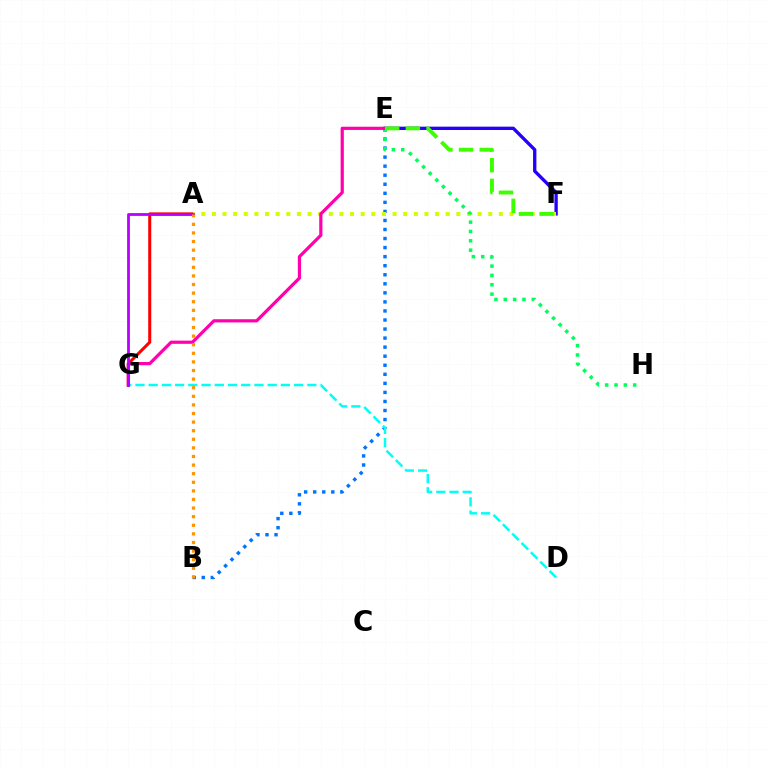{('A', 'G'): [{'color': '#ff0000', 'line_style': 'solid', 'thickness': 2.18}, {'color': '#b900ff', 'line_style': 'solid', 'thickness': 2.0}], ('B', 'E'): [{'color': '#0074ff', 'line_style': 'dotted', 'thickness': 2.46}], ('D', 'G'): [{'color': '#00fff6', 'line_style': 'dashed', 'thickness': 1.8}], ('E', 'F'): [{'color': '#2500ff', 'line_style': 'solid', 'thickness': 2.4}, {'color': '#3dff00', 'line_style': 'dashed', 'thickness': 2.81}], ('A', 'F'): [{'color': '#d1ff00', 'line_style': 'dotted', 'thickness': 2.89}], ('E', 'H'): [{'color': '#00ff5c', 'line_style': 'dotted', 'thickness': 2.54}], ('E', 'G'): [{'color': '#ff00ac', 'line_style': 'solid', 'thickness': 2.31}], ('A', 'B'): [{'color': '#ff9400', 'line_style': 'dotted', 'thickness': 2.34}]}